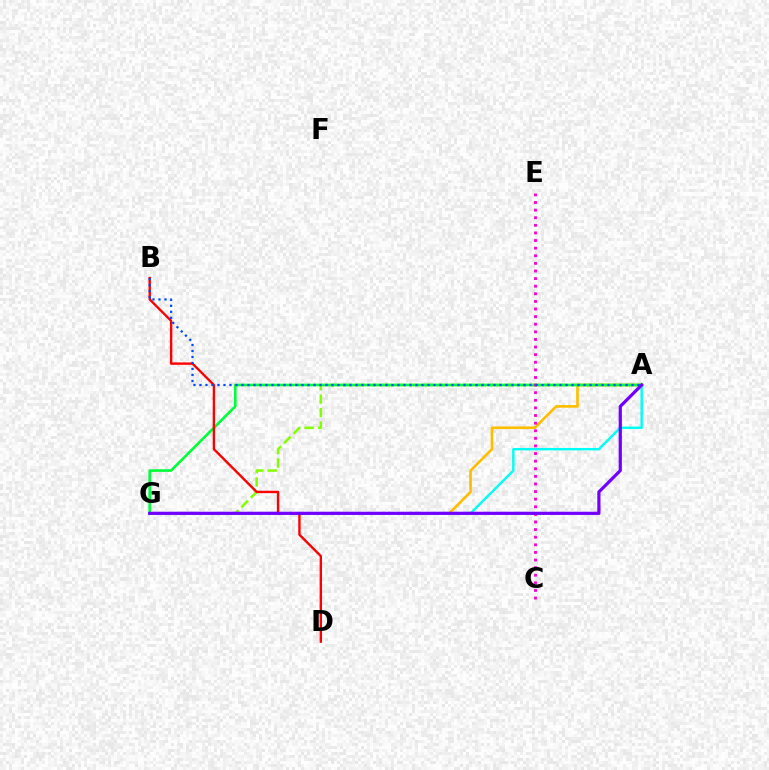{('A', 'G'): [{'color': '#84ff00', 'line_style': 'dashed', 'thickness': 1.83}, {'color': '#ffbd00', 'line_style': 'solid', 'thickness': 1.91}, {'color': '#00ff39', 'line_style': 'solid', 'thickness': 1.91}, {'color': '#00fff6', 'line_style': 'solid', 'thickness': 1.74}, {'color': '#7200ff', 'line_style': 'solid', 'thickness': 2.31}], ('B', 'D'): [{'color': '#ff0000', 'line_style': 'solid', 'thickness': 1.72}], ('C', 'E'): [{'color': '#ff00cf', 'line_style': 'dotted', 'thickness': 2.07}], ('A', 'B'): [{'color': '#004bff', 'line_style': 'dotted', 'thickness': 1.63}]}